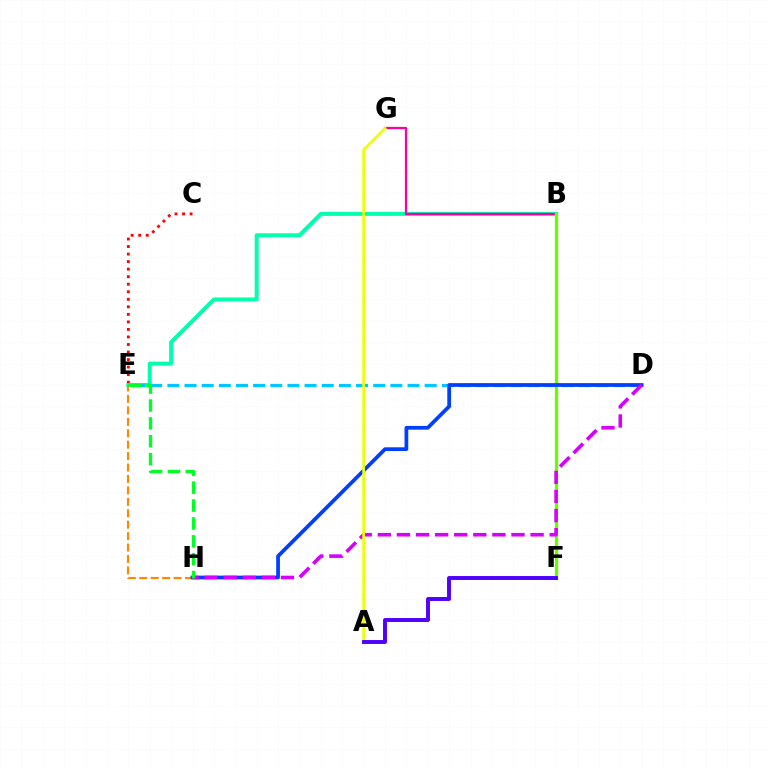{('C', 'E'): [{'color': '#ff0000', 'line_style': 'dotted', 'thickness': 2.05}], ('B', 'E'): [{'color': '#00ffaf', 'line_style': 'solid', 'thickness': 2.86}], ('B', 'G'): [{'color': '#ff00a0', 'line_style': 'solid', 'thickness': 1.61}], ('E', 'H'): [{'color': '#ff8800', 'line_style': 'dashed', 'thickness': 1.55}, {'color': '#00ff27', 'line_style': 'dashed', 'thickness': 2.43}], ('B', 'F'): [{'color': '#66ff00', 'line_style': 'solid', 'thickness': 2.37}], ('D', 'E'): [{'color': '#00c7ff', 'line_style': 'dashed', 'thickness': 2.33}], ('D', 'H'): [{'color': '#003fff', 'line_style': 'solid', 'thickness': 2.7}, {'color': '#d600ff', 'line_style': 'dashed', 'thickness': 2.59}], ('A', 'G'): [{'color': '#eeff00', 'line_style': 'solid', 'thickness': 1.94}], ('A', 'F'): [{'color': '#4f00ff', 'line_style': 'solid', 'thickness': 2.83}]}